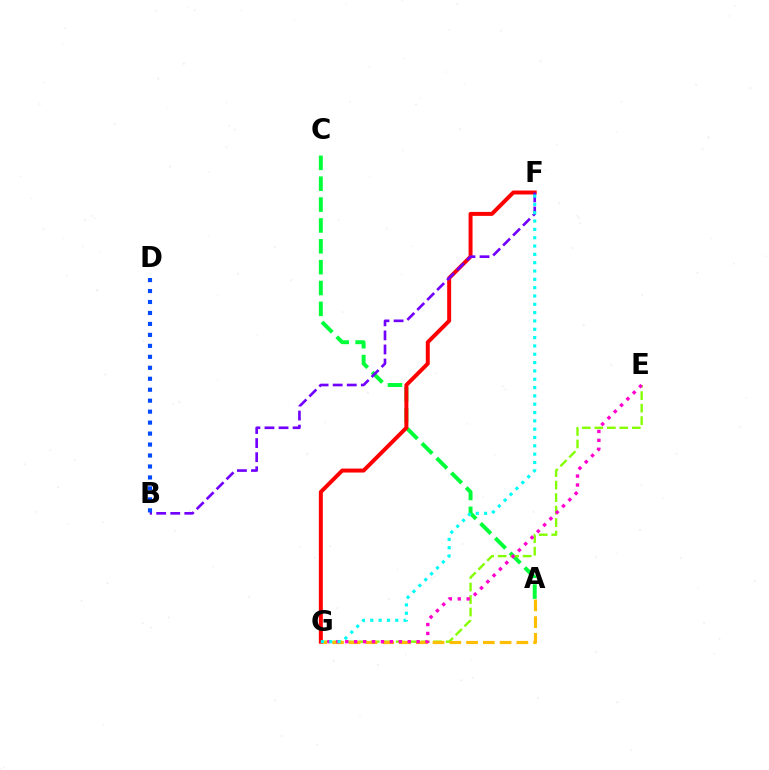{('A', 'C'): [{'color': '#00ff39', 'line_style': 'dashed', 'thickness': 2.83}], ('E', 'G'): [{'color': '#84ff00', 'line_style': 'dashed', 'thickness': 1.7}, {'color': '#ff00cf', 'line_style': 'dotted', 'thickness': 2.42}], ('A', 'G'): [{'color': '#ffbd00', 'line_style': 'dashed', 'thickness': 2.28}], ('F', 'G'): [{'color': '#ff0000', 'line_style': 'solid', 'thickness': 2.85}, {'color': '#00fff6', 'line_style': 'dotted', 'thickness': 2.26}], ('B', 'F'): [{'color': '#7200ff', 'line_style': 'dashed', 'thickness': 1.91}], ('B', 'D'): [{'color': '#004bff', 'line_style': 'dotted', 'thickness': 2.98}]}